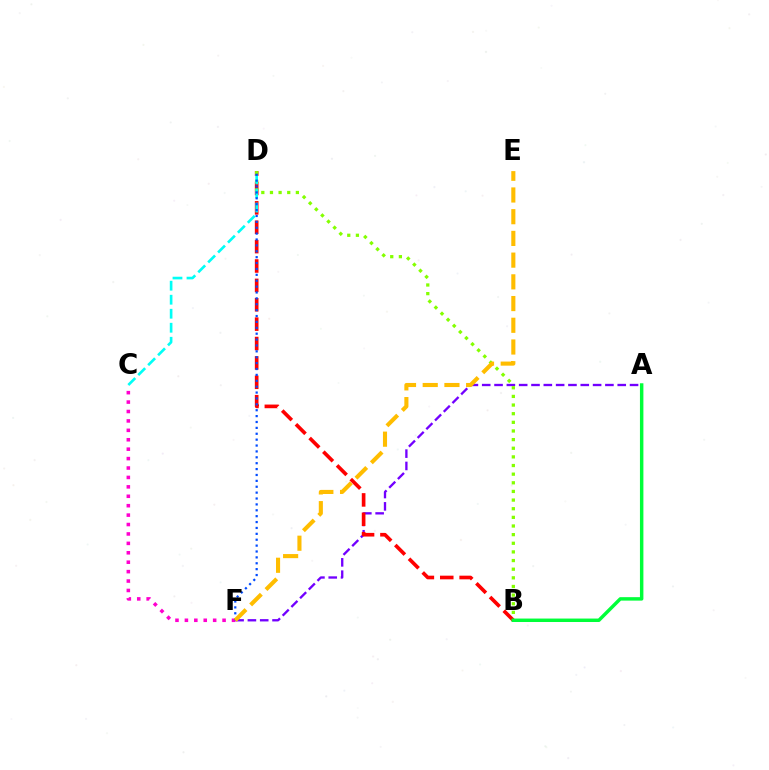{('A', 'F'): [{'color': '#7200ff', 'line_style': 'dashed', 'thickness': 1.67}], ('C', 'F'): [{'color': '#ff00cf', 'line_style': 'dotted', 'thickness': 2.56}], ('B', 'D'): [{'color': '#ff0000', 'line_style': 'dashed', 'thickness': 2.63}, {'color': '#84ff00', 'line_style': 'dotted', 'thickness': 2.35}], ('C', 'D'): [{'color': '#00fff6', 'line_style': 'dashed', 'thickness': 1.9}], ('D', 'F'): [{'color': '#004bff', 'line_style': 'dotted', 'thickness': 1.6}], ('A', 'B'): [{'color': '#00ff39', 'line_style': 'solid', 'thickness': 2.49}], ('E', 'F'): [{'color': '#ffbd00', 'line_style': 'dashed', 'thickness': 2.95}]}